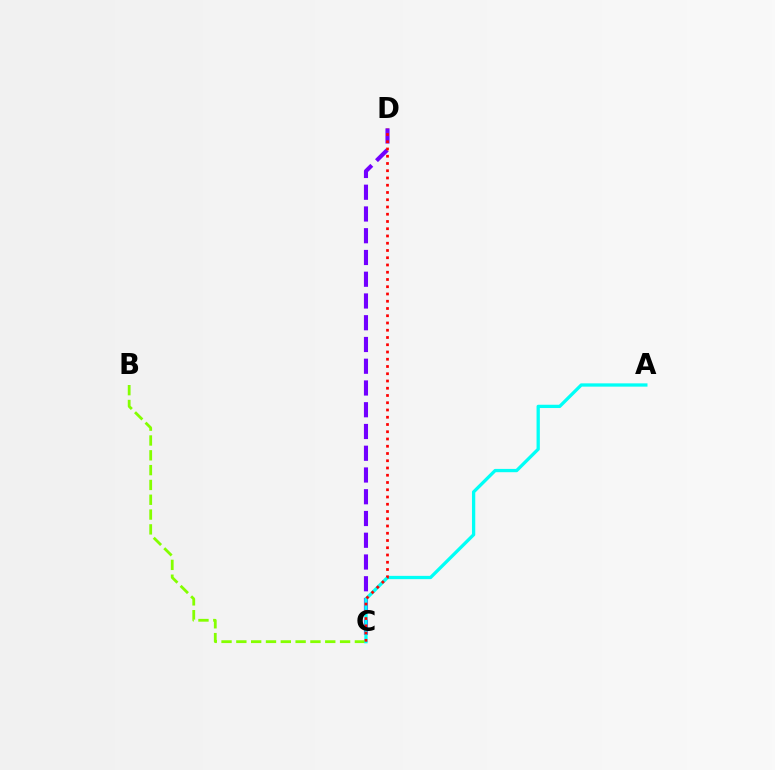{('C', 'D'): [{'color': '#7200ff', 'line_style': 'dashed', 'thickness': 2.95}, {'color': '#ff0000', 'line_style': 'dotted', 'thickness': 1.97}], ('B', 'C'): [{'color': '#84ff00', 'line_style': 'dashed', 'thickness': 2.01}], ('A', 'C'): [{'color': '#00fff6', 'line_style': 'solid', 'thickness': 2.37}]}